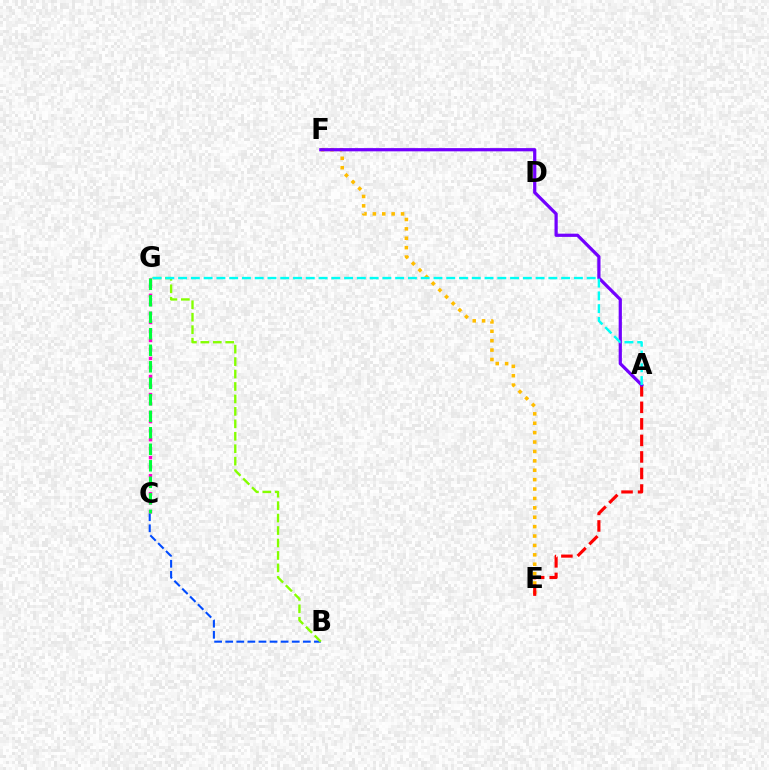{('E', 'F'): [{'color': '#ffbd00', 'line_style': 'dotted', 'thickness': 2.55}], ('B', 'C'): [{'color': '#004bff', 'line_style': 'dashed', 'thickness': 1.51}], ('C', 'G'): [{'color': '#ff00cf', 'line_style': 'dotted', 'thickness': 2.45}, {'color': '#00ff39', 'line_style': 'dashed', 'thickness': 2.24}], ('A', 'E'): [{'color': '#ff0000', 'line_style': 'dashed', 'thickness': 2.25}], ('B', 'G'): [{'color': '#84ff00', 'line_style': 'dashed', 'thickness': 1.69}], ('A', 'F'): [{'color': '#7200ff', 'line_style': 'solid', 'thickness': 2.32}], ('A', 'G'): [{'color': '#00fff6', 'line_style': 'dashed', 'thickness': 1.73}]}